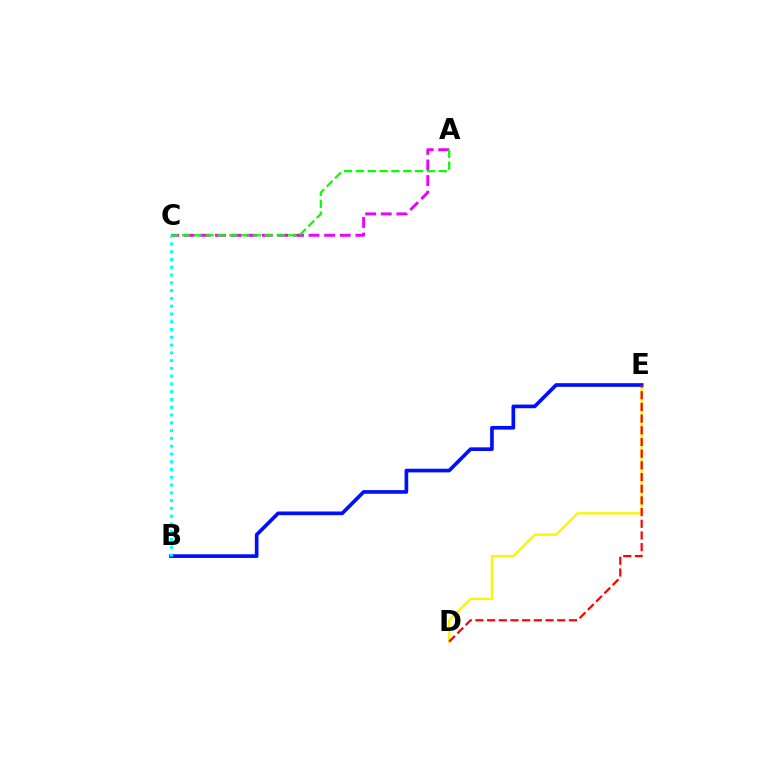{('D', 'E'): [{'color': '#fcf500', 'line_style': 'solid', 'thickness': 1.68}, {'color': '#ff0000', 'line_style': 'dashed', 'thickness': 1.59}], ('A', 'C'): [{'color': '#ee00ff', 'line_style': 'dashed', 'thickness': 2.12}, {'color': '#08ff00', 'line_style': 'dashed', 'thickness': 1.61}], ('B', 'E'): [{'color': '#0010ff', 'line_style': 'solid', 'thickness': 2.64}], ('B', 'C'): [{'color': '#00fff6', 'line_style': 'dotted', 'thickness': 2.11}]}